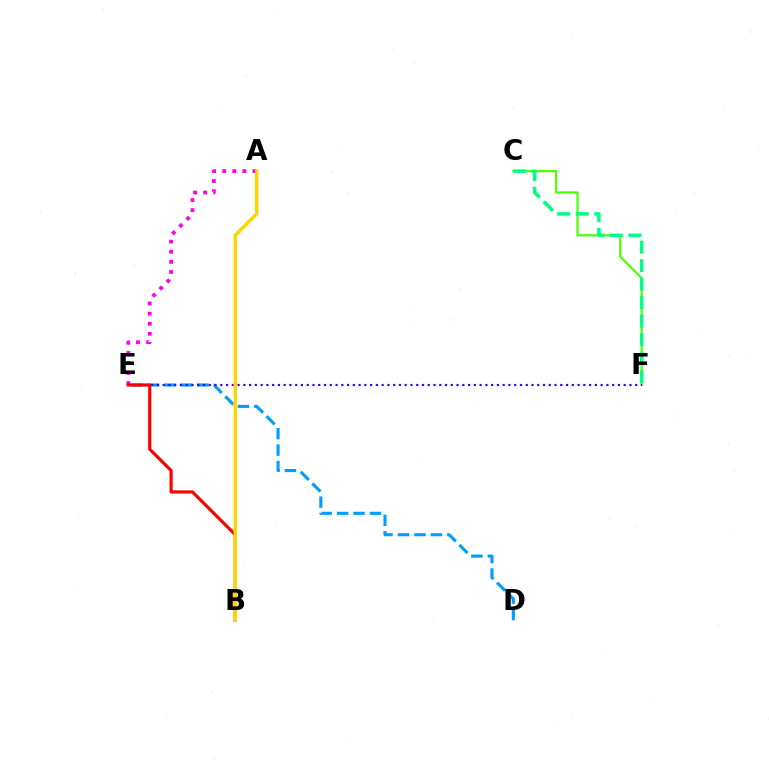{('C', 'F'): [{'color': '#4fff00', 'line_style': 'solid', 'thickness': 1.58}, {'color': '#00ff86', 'line_style': 'dashed', 'thickness': 2.52}], ('D', 'E'): [{'color': '#009eff', 'line_style': 'dashed', 'thickness': 2.24}], ('A', 'E'): [{'color': '#ff00ed', 'line_style': 'dotted', 'thickness': 2.74}], ('E', 'F'): [{'color': '#3700ff', 'line_style': 'dotted', 'thickness': 1.57}], ('B', 'E'): [{'color': '#ff0000', 'line_style': 'solid', 'thickness': 2.27}], ('A', 'B'): [{'color': '#ffd500', 'line_style': 'solid', 'thickness': 2.49}]}